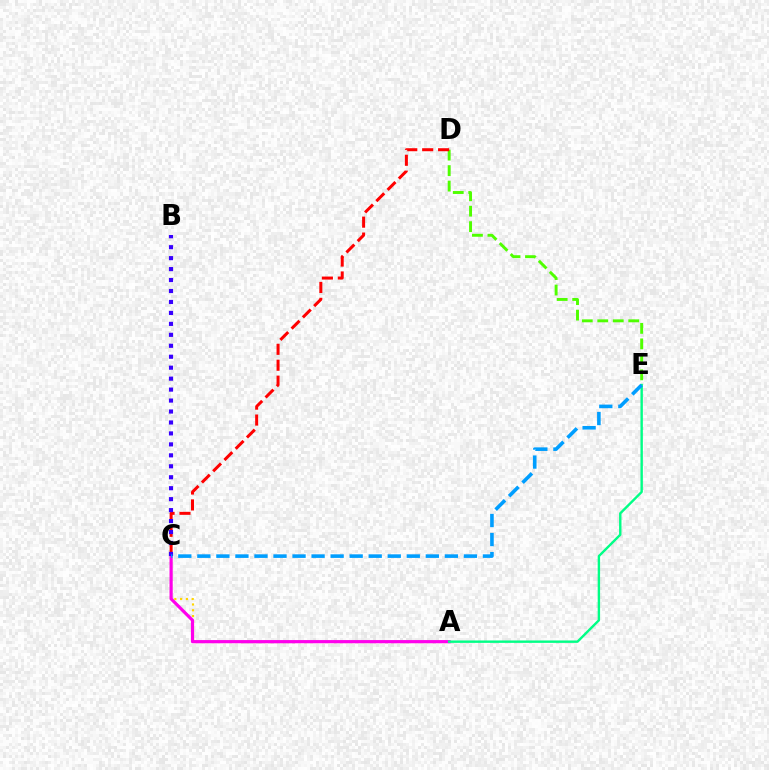{('D', 'E'): [{'color': '#4fff00', 'line_style': 'dashed', 'thickness': 2.1}], ('A', 'C'): [{'color': '#ffd500', 'line_style': 'dotted', 'thickness': 1.57}, {'color': '#ff00ed', 'line_style': 'solid', 'thickness': 2.3}], ('A', 'E'): [{'color': '#00ff86', 'line_style': 'solid', 'thickness': 1.73}], ('C', 'D'): [{'color': '#ff0000', 'line_style': 'dashed', 'thickness': 2.16}], ('B', 'C'): [{'color': '#3700ff', 'line_style': 'dotted', 'thickness': 2.98}], ('C', 'E'): [{'color': '#009eff', 'line_style': 'dashed', 'thickness': 2.59}]}